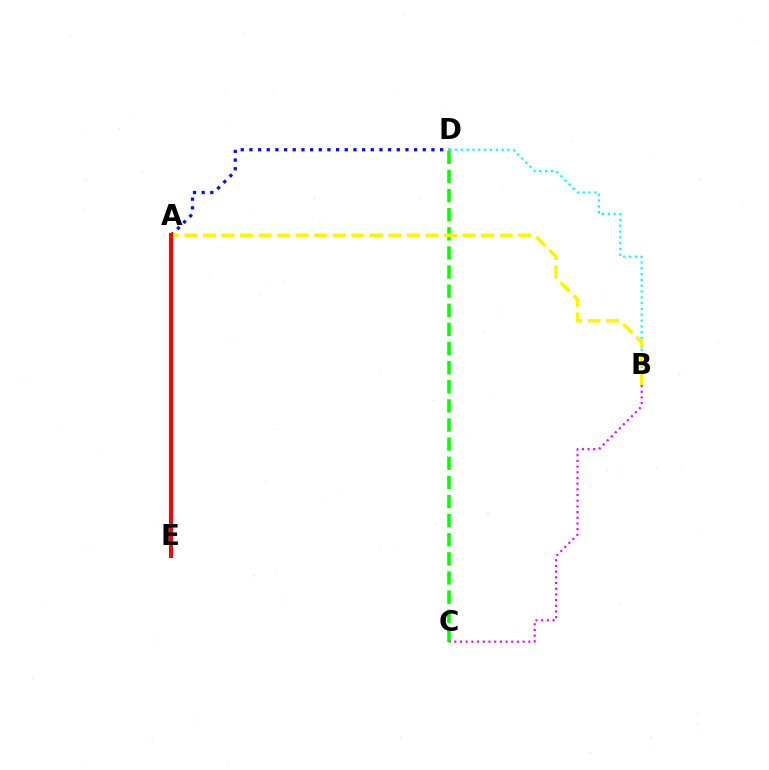{('B', 'D'): [{'color': '#00fff6', 'line_style': 'dotted', 'thickness': 1.58}], ('A', 'D'): [{'color': '#0010ff', 'line_style': 'dotted', 'thickness': 2.35}], ('C', 'D'): [{'color': '#08ff00', 'line_style': 'dashed', 'thickness': 2.6}], ('A', 'B'): [{'color': '#fcf500', 'line_style': 'dashed', 'thickness': 2.52}], ('A', 'E'): [{'color': '#ff0000', 'line_style': 'solid', 'thickness': 2.99}], ('B', 'C'): [{'color': '#ee00ff', 'line_style': 'dotted', 'thickness': 1.55}]}